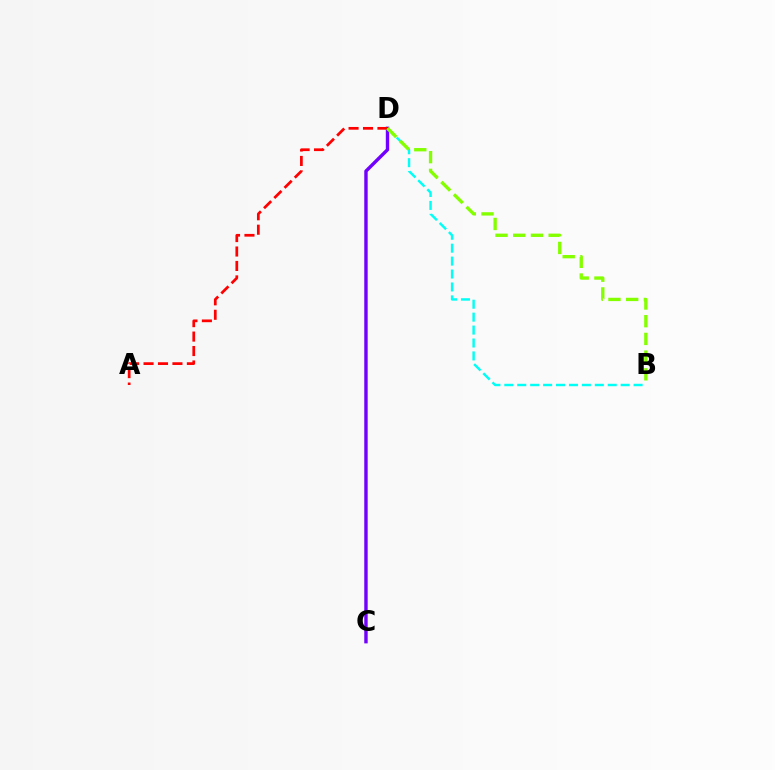{('C', 'D'): [{'color': '#7200ff', 'line_style': 'solid', 'thickness': 2.45}], ('A', 'D'): [{'color': '#ff0000', 'line_style': 'dashed', 'thickness': 1.96}], ('B', 'D'): [{'color': '#00fff6', 'line_style': 'dashed', 'thickness': 1.76}, {'color': '#84ff00', 'line_style': 'dashed', 'thickness': 2.41}]}